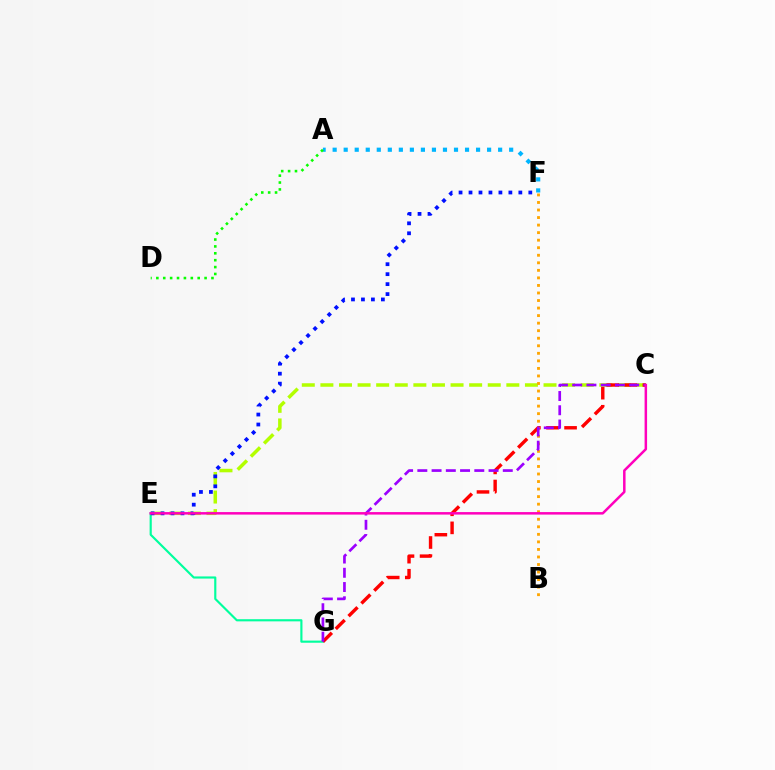{('E', 'G'): [{'color': '#00ff9d', 'line_style': 'solid', 'thickness': 1.55}], ('C', 'E'): [{'color': '#b3ff00', 'line_style': 'dashed', 'thickness': 2.53}, {'color': '#ff00bd', 'line_style': 'solid', 'thickness': 1.8}], ('C', 'G'): [{'color': '#ff0000', 'line_style': 'dashed', 'thickness': 2.46}, {'color': '#9b00ff', 'line_style': 'dashed', 'thickness': 1.93}], ('A', 'F'): [{'color': '#00b5ff', 'line_style': 'dotted', 'thickness': 3.0}], ('B', 'F'): [{'color': '#ffa500', 'line_style': 'dotted', 'thickness': 2.05}], ('E', 'F'): [{'color': '#0010ff', 'line_style': 'dotted', 'thickness': 2.71}], ('A', 'D'): [{'color': '#08ff00', 'line_style': 'dotted', 'thickness': 1.87}]}